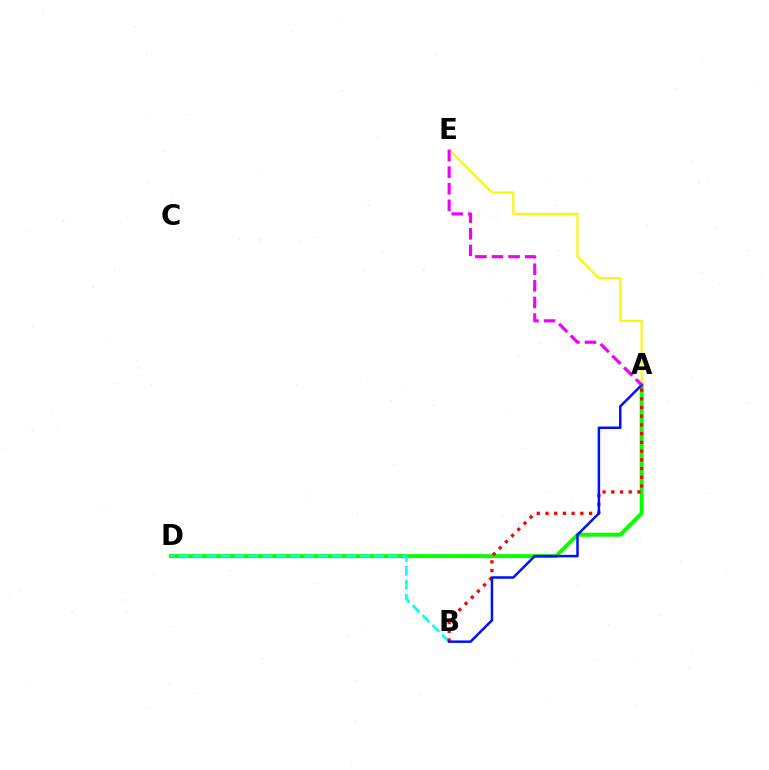{('A', 'D'): [{'color': '#08ff00', 'line_style': 'solid', 'thickness': 2.84}], ('A', 'E'): [{'color': '#fcf500', 'line_style': 'solid', 'thickness': 1.52}, {'color': '#ee00ff', 'line_style': 'dashed', 'thickness': 2.26}], ('B', 'D'): [{'color': '#00fff6', 'line_style': 'dashed', 'thickness': 1.9}], ('A', 'B'): [{'color': '#ff0000', 'line_style': 'dotted', 'thickness': 2.37}, {'color': '#0010ff', 'line_style': 'solid', 'thickness': 1.8}]}